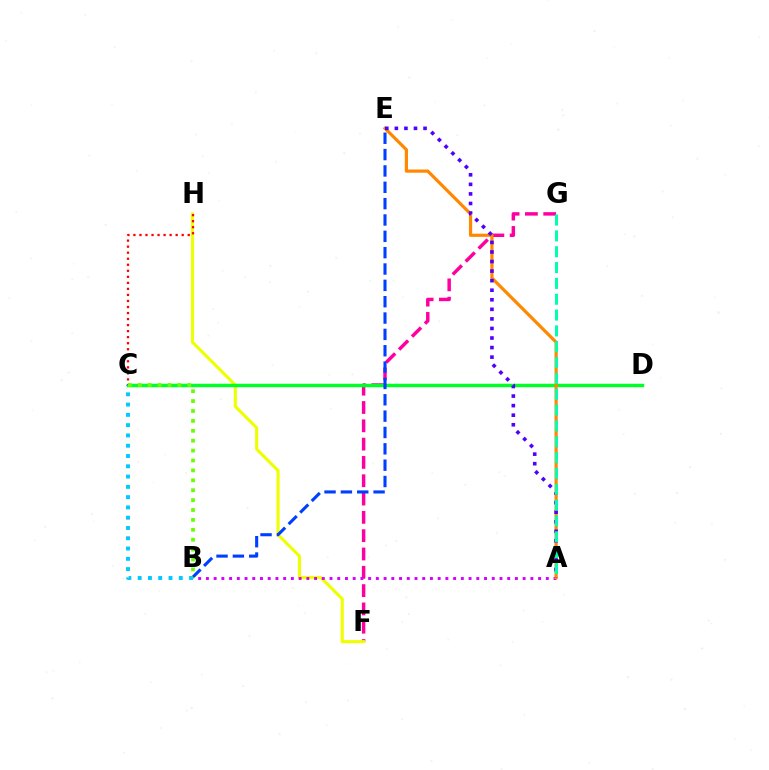{('F', 'G'): [{'color': '#ff00a0', 'line_style': 'dashed', 'thickness': 2.49}], ('F', 'H'): [{'color': '#eeff00', 'line_style': 'solid', 'thickness': 2.23}], ('C', 'D'): [{'color': '#00ff27', 'line_style': 'solid', 'thickness': 2.49}], ('A', 'B'): [{'color': '#d600ff', 'line_style': 'dotted', 'thickness': 2.1}], ('A', 'E'): [{'color': '#ff8800', 'line_style': 'solid', 'thickness': 2.3}, {'color': '#4f00ff', 'line_style': 'dotted', 'thickness': 2.6}], ('B', 'E'): [{'color': '#003fff', 'line_style': 'dashed', 'thickness': 2.22}], ('A', 'G'): [{'color': '#00ffaf', 'line_style': 'dashed', 'thickness': 2.15}], ('B', 'C'): [{'color': '#00c7ff', 'line_style': 'dotted', 'thickness': 2.79}, {'color': '#66ff00', 'line_style': 'dotted', 'thickness': 2.69}], ('C', 'H'): [{'color': '#ff0000', 'line_style': 'dotted', 'thickness': 1.64}]}